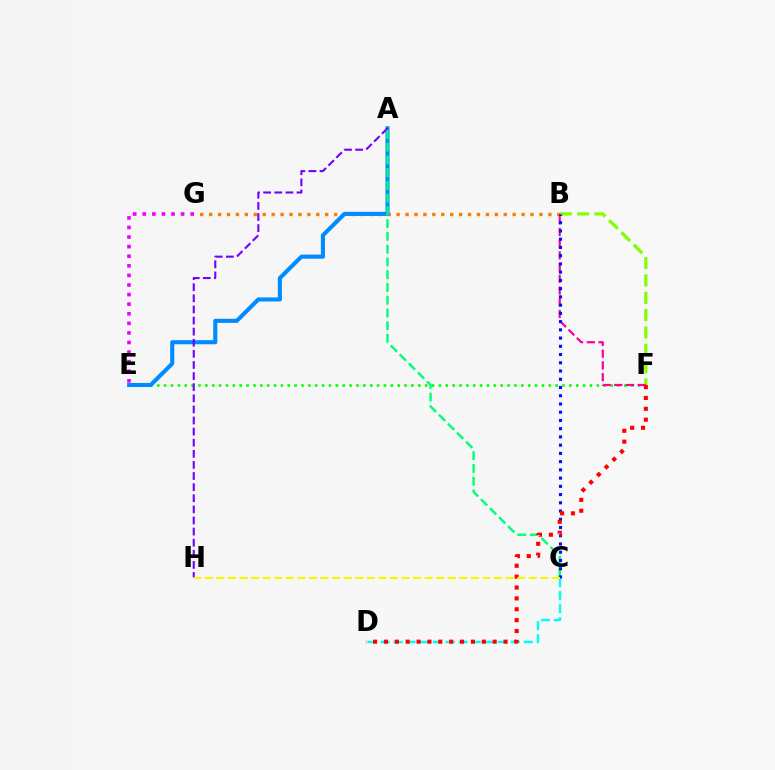{('B', 'F'): [{'color': '#84ff00', 'line_style': 'dashed', 'thickness': 2.36}, {'color': '#ff0094', 'line_style': 'dashed', 'thickness': 1.59}], ('C', 'D'): [{'color': '#00fff6', 'line_style': 'dashed', 'thickness': 1.77}], ('E', 'F'): [{'color': '#08ff00', 'line_style': 'dotted', 'thickness': 1.87}], ('B', 'G'): [{'color': '#ff7c00', 'line_style': 'dotted', 'thickness': 2.43}], ('A', 'E'): [{'color': '#008cff', 'line_style': 'solid', 'thickness': 2.95}], ('A', 'H'): [{'color': '#7200ff', 'line_style': 'dashed', 'thickness': 1.51}], ('E', 'G'): [{'color': '#ee00ff', 'line_style': 'dotted', 'thickness': 2.6}], ('A', 'C'): [{'color': '#00ff74', 'line_style': 'dashed', 'thickness': 1.73}], ('B', 'C'): [{'color': '#0010ff', 'line_style': 'dotted', 'thickness': 2.24}], ('D', 'F'): [{'color': '#ff0000', 'line_style': 'dotted', 'thickness': 2.95}], ('C', 'H'): [{'color': '#fcf500', 'line_style': 'dashed', 'thickness': 1.57}]}